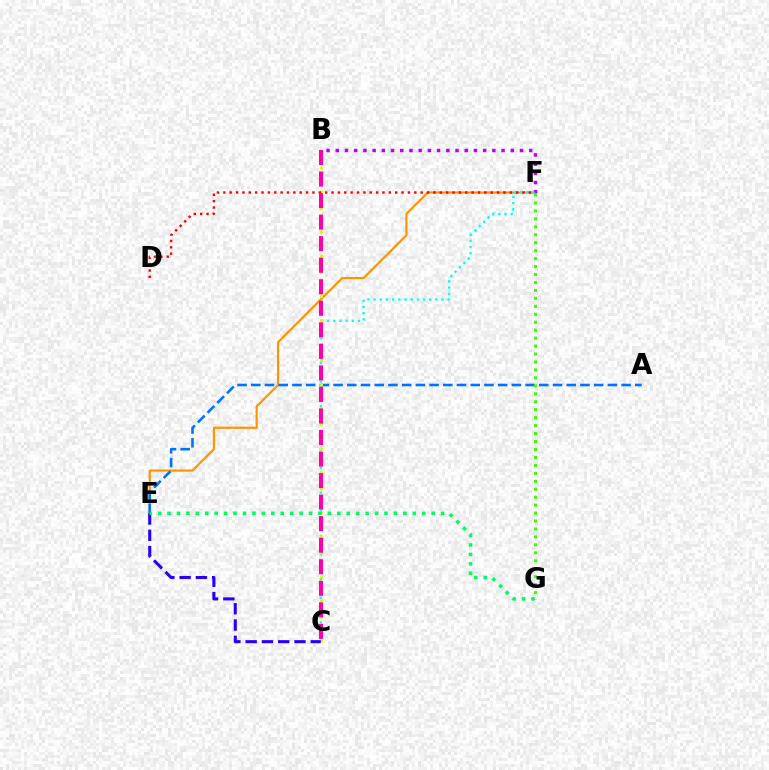{('E', 'F'): [{'color': '#ff9400', 'line_style': 'solid', 'thickness': 1.56}], ('B', 'F'): [{'color': '#b900ff', 'line_style': 'dotted', 'thickness': 2.5}], ('C', 'F'): [{'color': '#00fff6', 'line_style': 'dotted', 'thickness': 1.68}], ('A', 'E'): [{'color': '#0074ff', 'line_style': 'dashed', 'thickness': 1.86}], ('B', 'C'): [{'color': '#d1ff00', 'line_style': 'dotted', 'thickness': 2.18}, {'color': '#ff00ac', 'line_style': 'dashed', 'thickness': 2.93}], ('C', 'E'): [{'color': '#2500ff', 'line_style': 'dashed', 'thickness': 2.21}], ('D', 'F'): [{'color': '#ff0000', 'line_style': 'dotted', 'thickness': 1.73}], ('F', 'G'): [{'color': '#3dff00', 'line_style': 'dotted', 'thickness': 2.16}], ('E', 'G'): [{'color': '#00ff5c', 'line_style': 'dotted', 'thickness': 2.56}]}